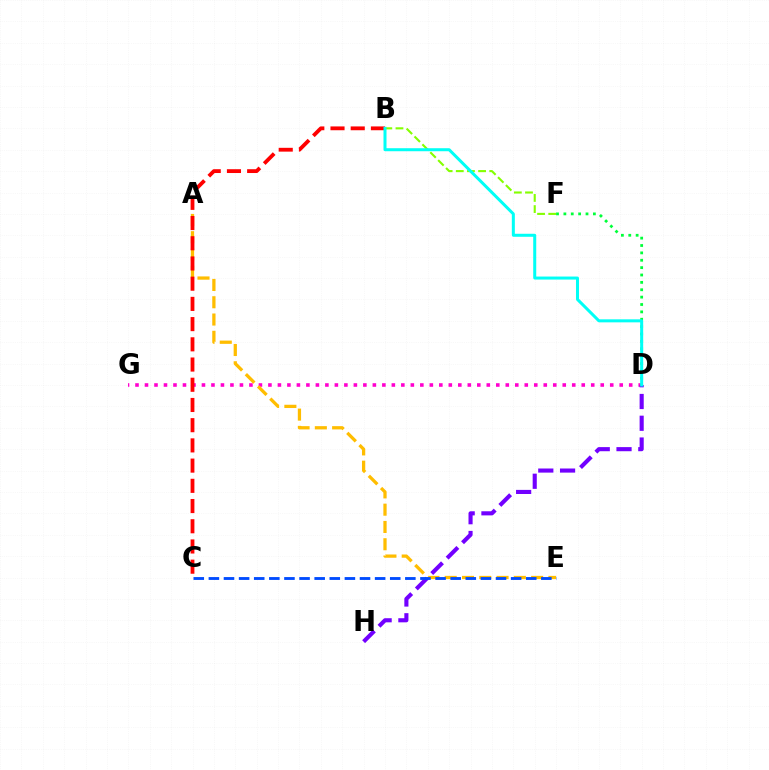{('D', 'G'): [{'color': '#ff00cf', 'line_style': 'dotted', 'thickness': 2.58}], ('A', 'E'): [{'color': '#ffbd00', 'line_style': 'dashed', 'thickness': 2.35}], ('B', 'C'): [{'color': '#ff0000', 'line_style': 'dashed', 'thickness': 2.75}], ('B', 'F'): [{'color': '#84ff00', 'line_style': 'dashed', 'thickness': 1.52}], ('D', 'F'): [{'color': '#00ff39', 'line_style': 'dotted', 'thickness': 2.0}], ('D', 'H'): [{'color': '#7200ff', 'line_style': 'dashed', 'thickness': 2.96}], ('C', 'E'): [{'color': '#004bff', 'line_style': 'dashed', 'thickness': 2.05}], ('B', 'D'): [{'color': '#00fff6', 'line_style': 'solid', 'thickness': 2.17}]}